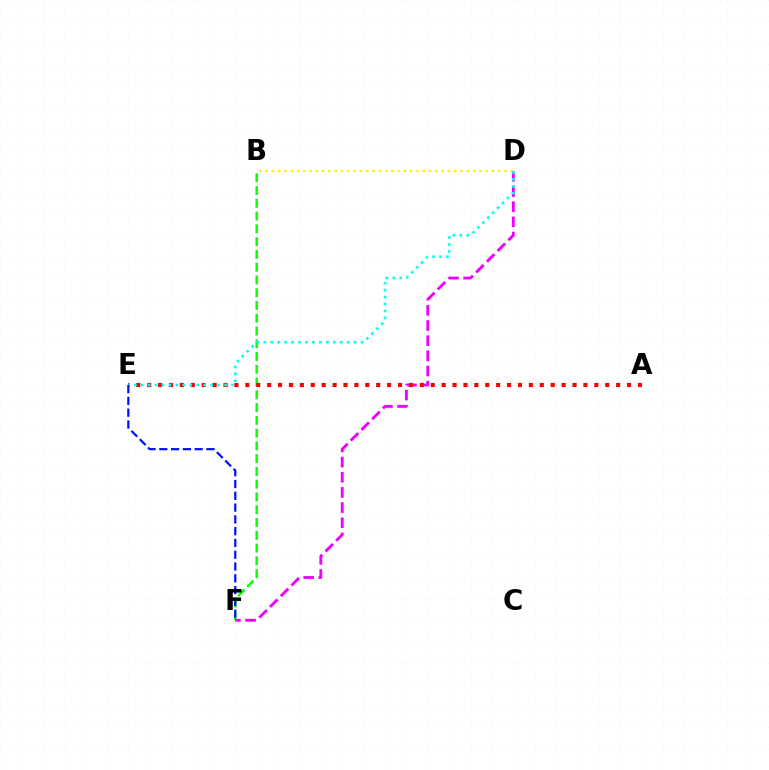{('B', 'F'): [{'color': '#08ff00', 'line_style': 'dashed', 'thickness': 1.73}], ('B', 'D'): [{'color': '#fcf500', 'line_style': 'dotted', 'thickness': 1.71}], ('D', 'F'): [{'color': '#ee00ff', 'line_style': 'dashed', 'thickness': 2.06}], ('A', 'E'): [{'color': '#ff0000', 'line_style': 'dotted', 'thickness': 2.96}], ('D', 'E'): [{'color': '#00fff6', 'line_style': 'dotted', 'thickness': 1.89}], ('E', 'F'): [{'color': '#0010ff', 'line_style': 'dashed', 'thickness': 1.6}]}